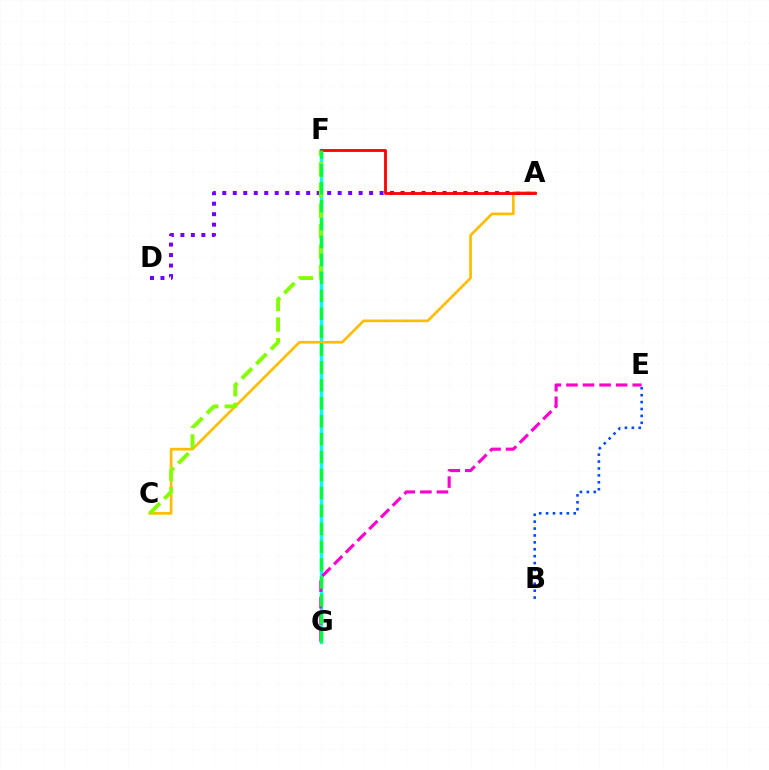{('A', 'D'): [{'color': '#7200ff', 'line_style': 'dotted', 'thickness': 2.85}], ('F', 'G'): [{'color': '#00fff6', 'line_style': 'solid', 'thickness': 2.42}, {'color': '#00ff39', 'line_style': 'dashed', 'thickness': 2.43}], ('B', 'E'): [{'color': '#004bff', 'line_style': 'dotted', 'thickness': 1.88}], ('A', 'C'): [{'color': '#ffbd00', 'line_style': 'solid', 'thickness': 1.95}], ('C', 'F'): [{'color': '#84ff00', 'line_style': 'dashed', 'thickness': 2.8}], ('A', 'F'): [{'color': '#ff0000', 'line_style': 'solid', 'thickness': 2.02}], ('E', 'G'): [{'color': '#ff00cf', 'line_style': 'dashed', 'thickness': 2.25}]}